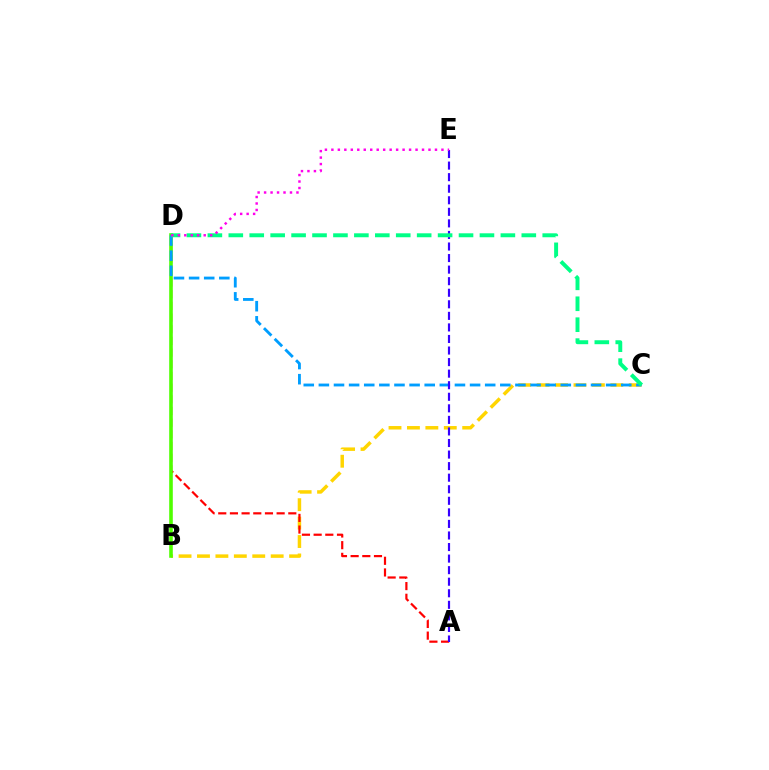{('B', 'C'): [{'color': '#ffd500', 'line_style': 'dashed', 'thickness': 2.5}], ('A', 'D'): [{'color': '#ff0000', 'line_style': 'dashed', 'thickness': 1.59}], ('B', 'D'): [{'color': '#4fff00', 'line_style': 'solid', 'thickness': 2.59}], ('C', 'D'): [{'color': '#009eff', 'line_style': 'dashed', 'thickness': 2.05}, {'color': '#00ff86', 'line_style': 'dashed', 'thickness': 2.84}], ('A', 'E'): [{'color': '#3700ff', 'line_style': 'dashed', 'thickness': 1.57}], ('D', 'E'): [{'color': '#ff00ed', 'line_style': 'dotted', 'thickness': 1.76}]}